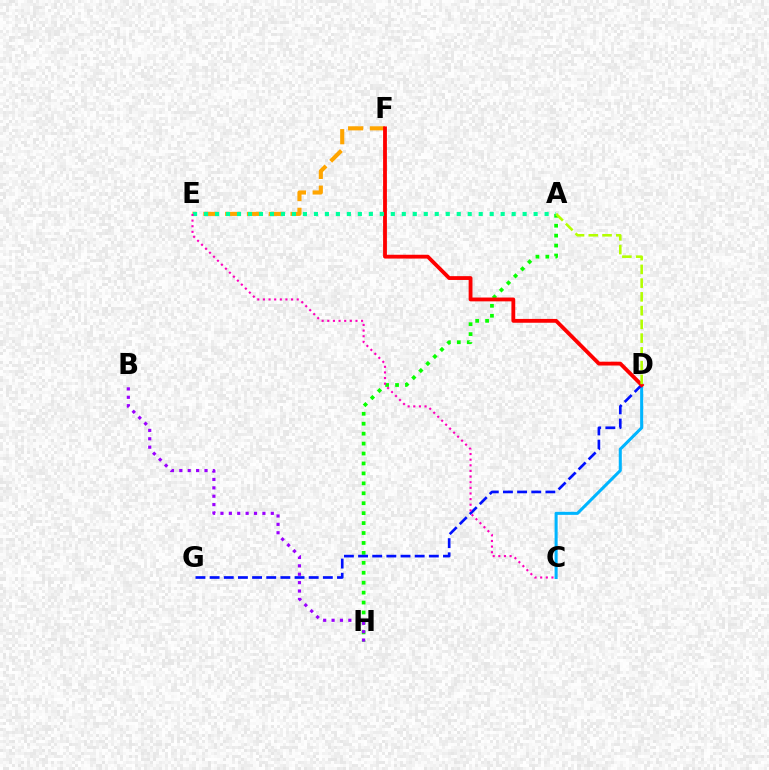{('A', 'H'): [{'color': '#08ff00', 'line_style': 'dotted', 'thickness': 2.7}], ('E', 'F'): [{'color': '#ffa500', 'line_style': 'dashed', 'thickness': 2.96}], ('C', 'D'): [{'color': '#00b5ff', 'line_style': 'solid', 'thickness': 2.2}], ('D', 'G'): [{'color': '#0010ff', 'line_style': 'dashed', 'thickness': 1.92}], ('D', 'F'): [{'color': '#ff0000', 'line_style': 'solid', 'thickness': 2.75}], ('A', 'D'): [{'color': '#b3ff00', 'line_style': 'dashed', 'thickness': 1.87}], ('A', 'E'): [{'color': '#00ff9d', 'line_style': 'dotted', 'thickness': 2.98}], ('C', 'E'): [{'color': '#ff00bd', 'line_style': 'dotted', 'thickness': 1.53}], ('B', 'H'): [{'color': '#9b00ff', 'line_style': 'dotted', 'thickness': 2.28}]}